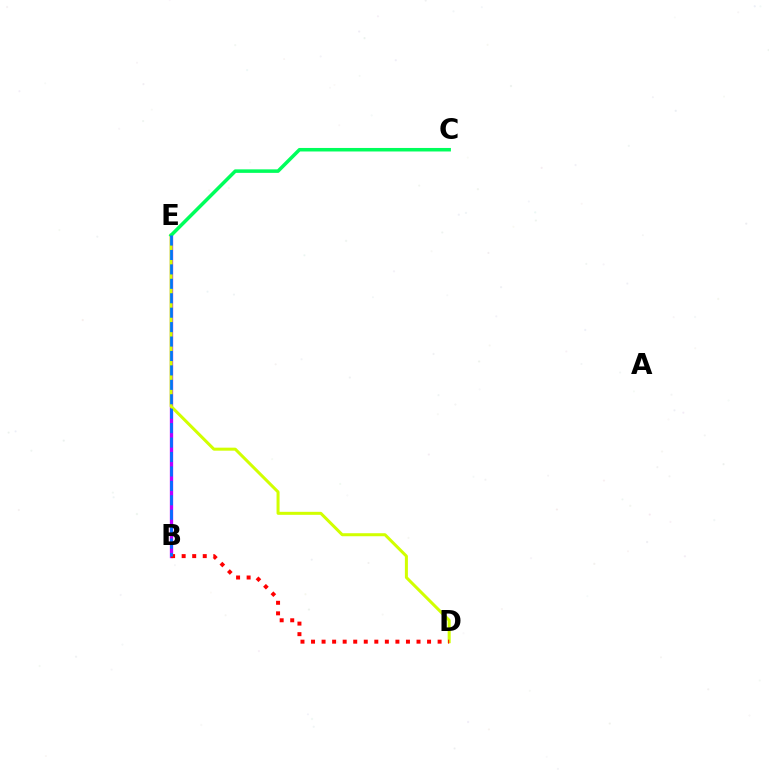{('B', 'E'): [{'color': '#b900ff', 'line_style': 'solid', 'thickness': 2.37}, {'color': '#0074ff', 'line_style': 'dashed', 'thickness': 1.96}], ('D', 'E'): [{'color': '#d1ff00', 'line_style': 'solid', 'thickness': 2.17}], ('B', 'D'): [{'color': '#ff0000', 'line_style': 'dotted', 'thickness': 2.87}], ('C', 'E'): [{'color': '#00ff5c', 'line_style': 'solid', 'thickness': 2.53}]}